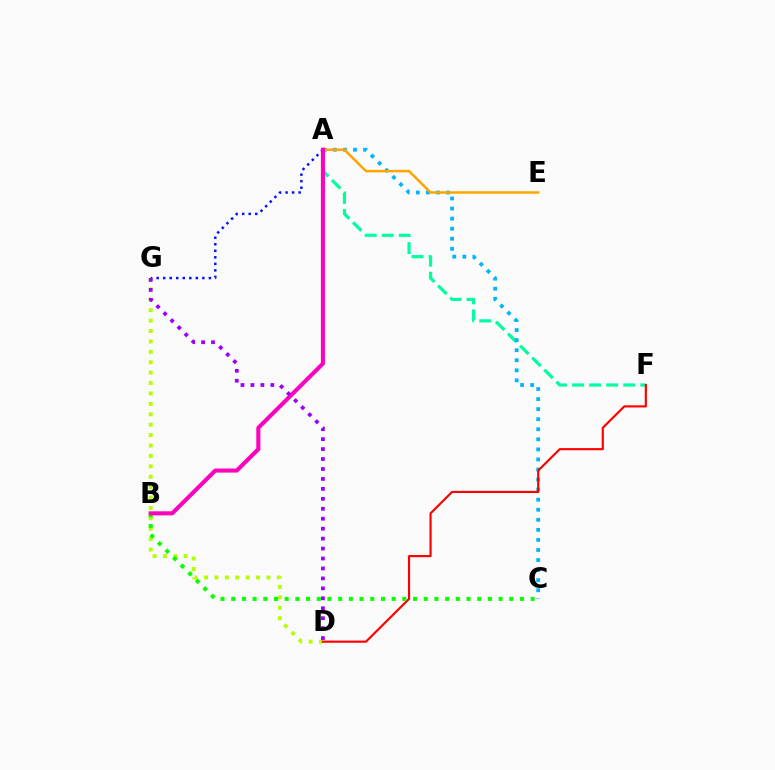{('A', 'F'): [{'color': '#00ff9d', 'line_style': 'dashed', 'thickness': 2.32}], ('D', 'G'): [{'color': '#b3ff00', 'line_style': 'dotted', 'thickness': 2.83}, {'color': '#9b00ff', 'line_style': 'dotted', 'thickness': 2.7}], ('A', 'C'): [{'color': '#00b5ff', 'line_style': 'dotted', 'thickness': 2.73}], ('D', 'F'): [{'color': '#ff0000', 'line_style': 'solid', 'thickness': 1.56}], ('A', 'G'): [{'color': '#0010ff', 'line_style': 'dotted', 'thickness': 1.77}], ('B', 'C'): [{'color': '#08ff00', 'line_style': 'dotted', 'thickness': 2.91}], ('A', 'E'): [{'color': '#ffa500', 'line_style': 'solid', 'thickness': 1.8}], ('A', 'B'): [{'color': '#ff00bd', 'line_style': 'solid', 'thickness': 2.93}]}